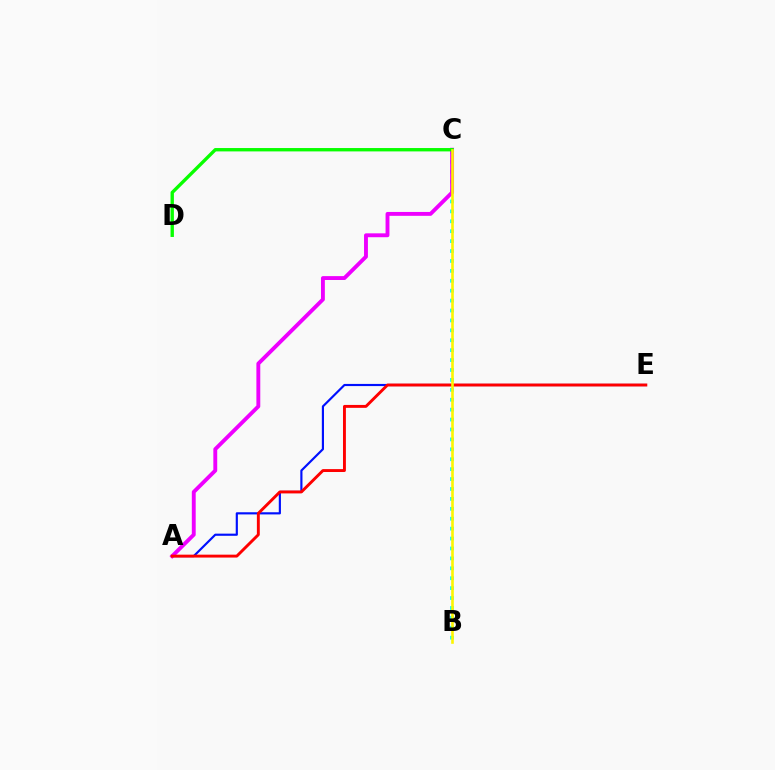{('B', 'C'): [{'color': '#00fff6', 'line_style': 'dotted', 'thickness': 2.69}, {'color': '#fcf500', 'line_style': 'solid', 'thickness': 1.88}], ('A', 'E'): [{'color': '#0010ff', 'line_style': 'solid', 'thickness': 1.55}, {'color': '#ff0000', 'line_style': 'solid', 'thickness': 2.09}], ('A', 'C'): [{'color': '#ee00ff', 'line_style': 'solid', 'thickness': 2.79}], ('C', 'D'): [{'color': '#08ff00', 'line_style': 'solid', 'thickness': 2.42}]}